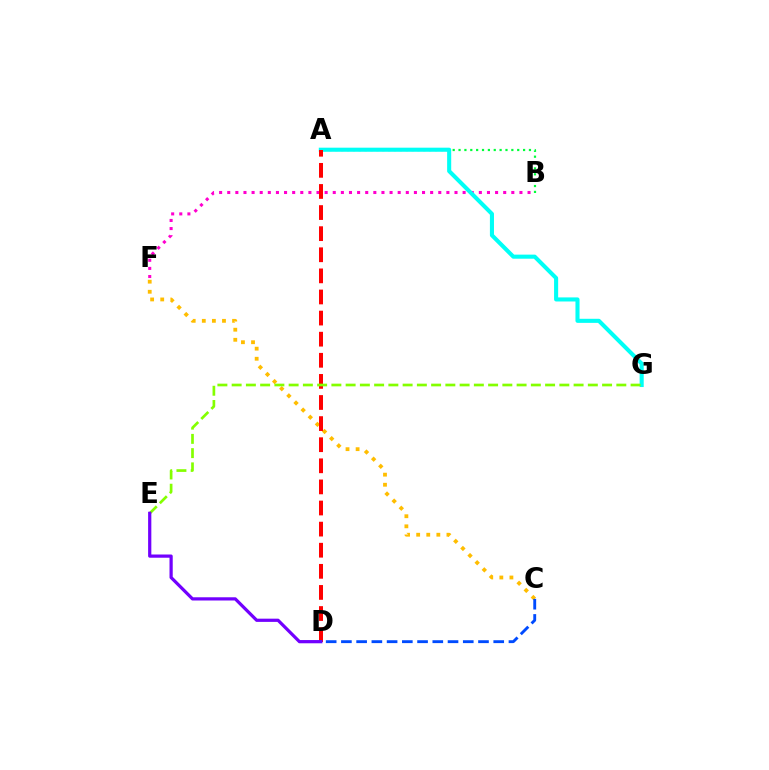{('B', 'F'): [{'color': '#ff00cf', 'line_style': 'dotted', 'thickness': 2.21}], ('C', 'F'): [{'color': '#ffbd00', 'line_style': 'dotted', 'thickness': 2.74}], ('A', 'B'): [{'color': '#00ff39', 'line_style': 'dotted', 'thickness': 1.59}], ('A', 'G'): [{'color': '#00fff6', 'line_style': 'solid', 'thickness': 2.94}], ('A', 'D'): [{'color': '#ff0000', 'line_style': 'dashed', 'thickness': 2.87}], ('E', 'G'): [{'color': '#84ff00', 'line_style': 'dashed', 'thickness': 1.94}], ('D', 'E'): [{'color': '#7200ff', 'line_style': 'solid', 'thickness': 2.32}], ('C', 'D'): [{'color': '#004bff', 'line_style': 'dashed', 'thickness': 2.07}]}